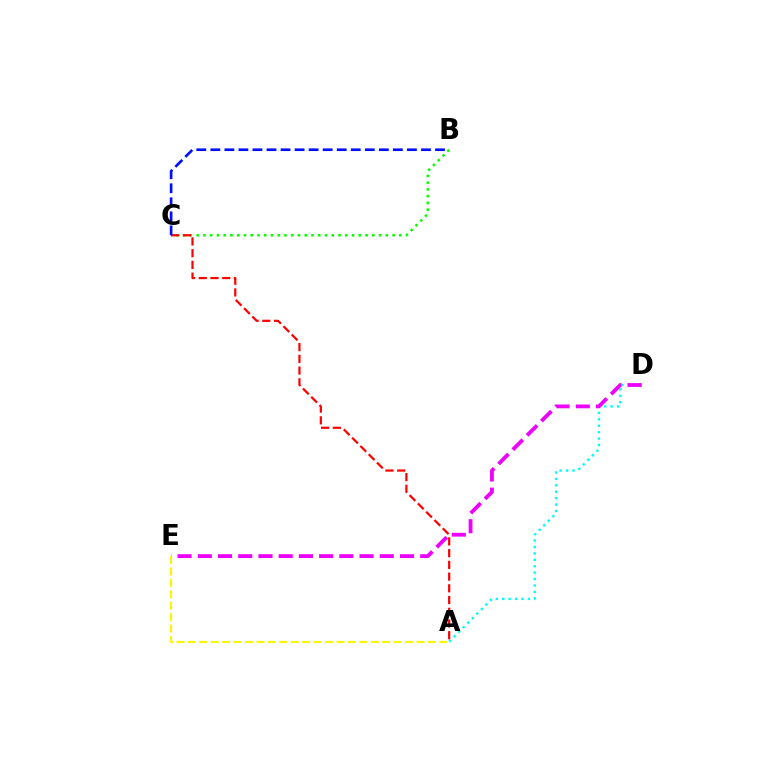{('B', 'C'): [{'color': '#08ff00', 'line_style': 'dotted', 'thickness': 1.84}, {'color': '#0010ff', 'line_style': 'dashed', 'thickness': 1.91}], ('A', 'D'): [{'color': '#00fff6', 'line_style': 'dotted', 'thickness': 1.74}], ('A', 'C'): [{'color': '#ff0000', 'line_style': 'dashed', 'thickness': 1.59}], ('D', 'E'): [{'color': '#ee00ff', 'line_style': 'dashed', 'thickness': 2.75}], ('A', 'E'): [{'color': '#fcf500', 'line_style': 'dashed', 'thickness': 1.55}]}